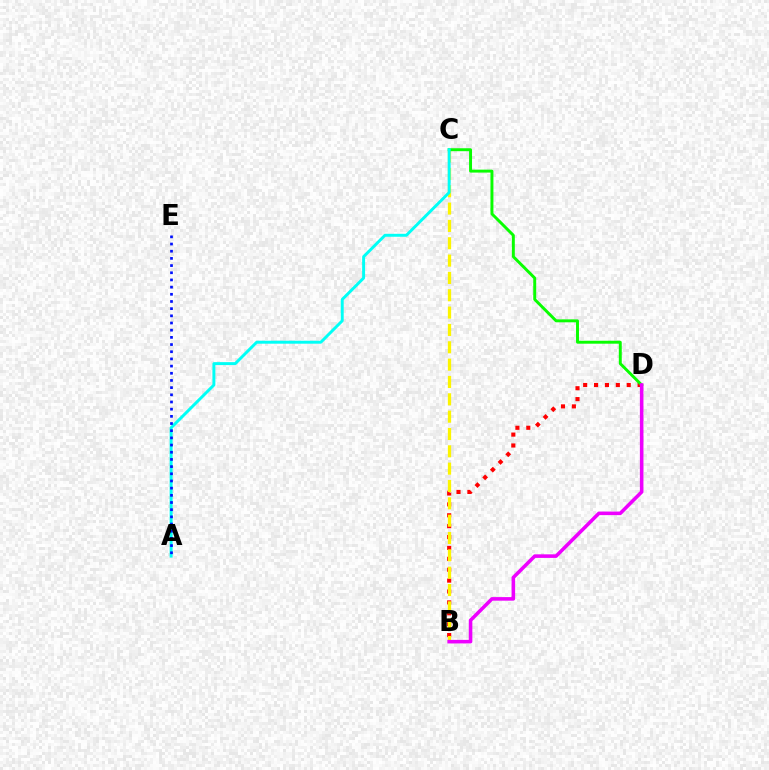{('B', 'D'): [{'color': '#ff0000', 'line_style': 'dotted', 'thickness': 2.96}, {'color': '#ee00ff', 'line_style': 'solid', 'thickness': 2.57}], ('B', 'C'): [{'color': '#fcf500', 'line_style': 'dashed', 'thickness': 2.36}], ('C', 'D'): [{'color': '#08ff00', 'line_style': 'solid', 'thickness': 2.12}], ('A', 'C'): [{'color': '#00fff6', 'line_style': 'solid', 'thickness': 2.12}], ('A', 'E'): [{'color': '#0010ff', 'line_style': 'dotted', 'thickness': 1.95}]}